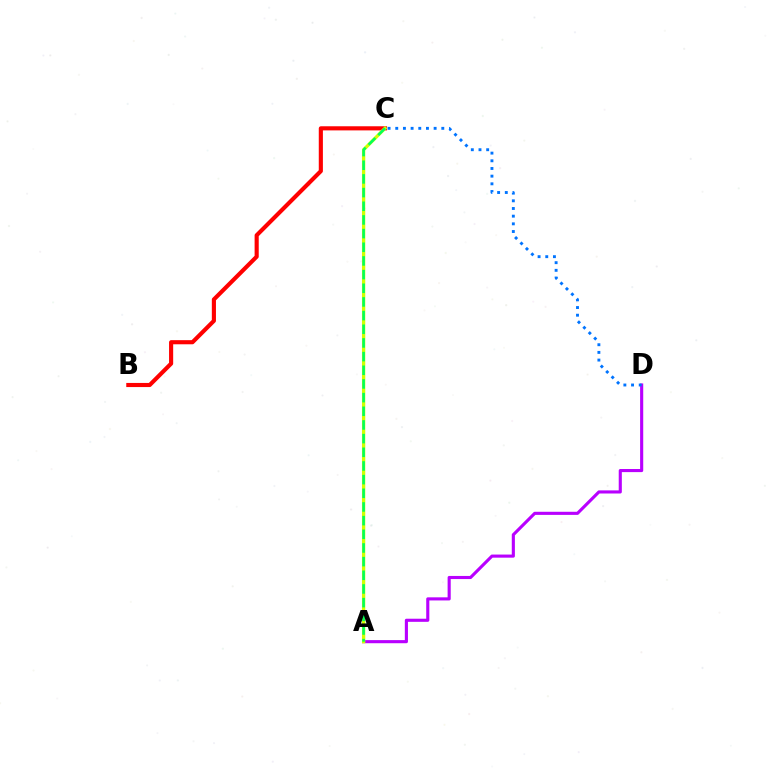{('A', 'D'): [{'color': '#b900ff', 'line_style': 'solid', 'thickness': 2.24}], ('B', 'C'): [{'color': '#ff0000', 'line_style': 'solid', 'thickness': 2.97}], ('A', 'C'): [{'color': '#d1ff00', 'line_style': 'solid', 'thickness': 2.38}, {'color': '#00ff5c', 'line_style': 'dashed', 'thickness': 1.86}], ('C', 'D'): [{'color': '#0074ff', 'line_style': 'dotted', 'thickness': 2.09}]}